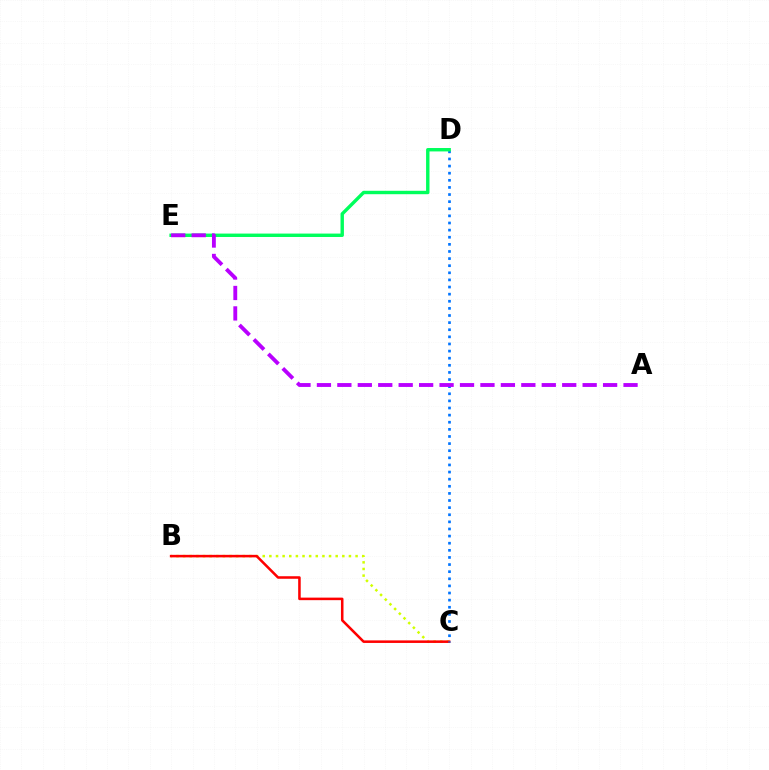{('B', 'C'): [{'color': '#d1ff00', 'line_style': 'dotted', 'thickness': 1.8}, {'color': '#ff0000', 'line_style': 'solid', 'thickness': 1.83}], ('C', 'D'): [{'color': '#0074ff', 'line_style': 'dotted', 'thickness': 1.93}], ('D', 'E'): [{'color': '#00ff5c', 'line_style': 'solid', 'thickness': 2.45}], ('A', 'E'): [{'color': '#b900ff', 'line_style': 'dashed', 'thickness': 2.78}]}